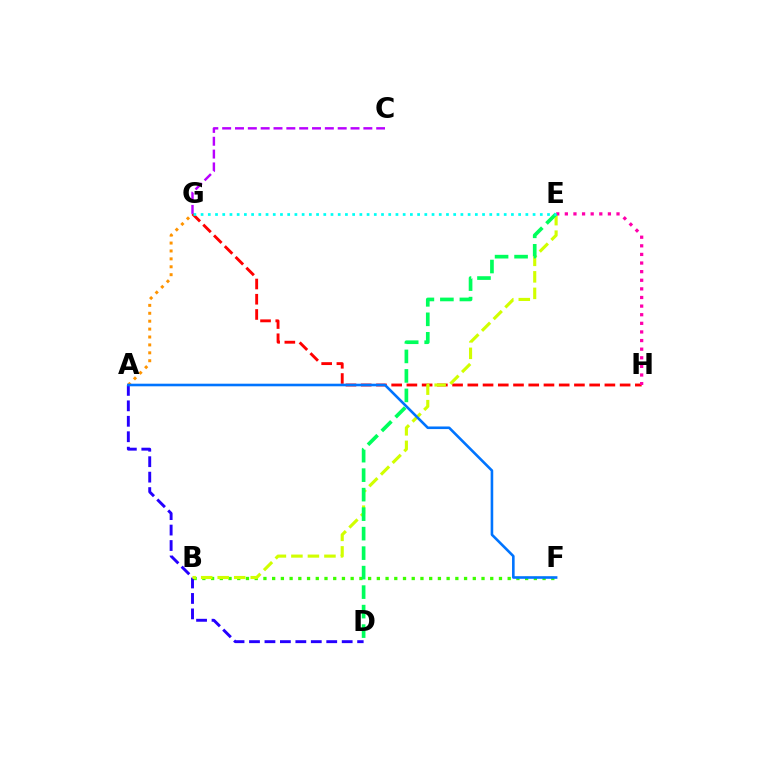{('B', 'F'): [{'color': '#3dff00', 'line_style': 'dotted', 'thickness': 2.37}], ('A', 'D'): [{'color': '#2500ff', 'line_style': 'dashed', 'thickness': 2.1}], ('G', 'H'): [{'color': '#ff0000', 'line_style': 'dashed', 'thickness': 2.07}], ('A', 'G'): [{'color': '#ff9400', 'line_style': 'dotted', 'thickness': 2.15}], ('C', 'G'): [{'color': '#b900ff', 'line_style': 'dashed', 'thickness': 1.74}], ('B', 'E'): [{'color': '#d1ff00', 'line_style': 'dashed', 'thickness': 2.24}], ('E', 'H'): [{'color': '#ff00ac', 'line_style': 'dotted', 'thickness': 2.34}], ('D', 'E'): [{'color': '#00ff5c', 'line_style': 'dashed', 'thickness': 2.65}], ('A', 'F'): [{'color': '#0074ff', 'line_style': 'solid', 'thickness': 1.87}], ('E', 'G'): [{'color': '#00fff6', 'line_style': 'dotted', 'thickness': 1.96}]}